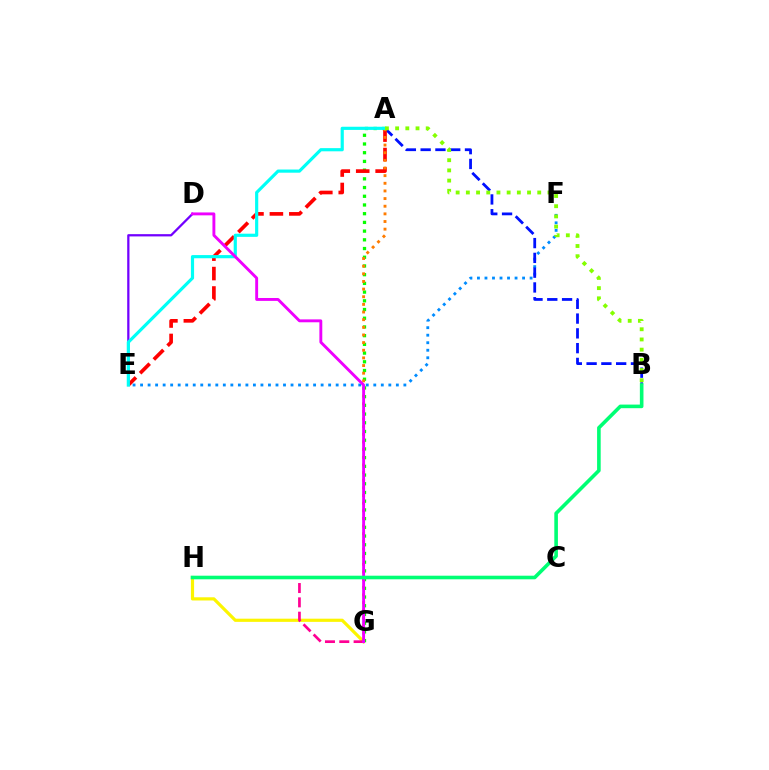{('G', 'H'): [{'color': '#fcf500', 'line_style': 'solid', 'thickness': 2.29}, {'color': '#ff0094', 'line_style': 'dashed', 'thickness': 1.95}], ('A', 'G'): [{'color': '#08ff00', 'line_style': 'dotted', 'thickness': 2.37}, {'color': '#ff7c00', 'line_style': 'dotted', 'thickness': 2.08}], ('E', 'F'): [{'color': '#008cff', 'line_style': 'dotted', 'thickness': 2.04}], ('A', 'B'): [{'color': '#0010ff', 'line_style': 'dashed', 'thickness': 2.01}, {'color': '#84ff00', 'line_style': 'dotted', 'thickness': 2.77}], ('A', 'E'): [{'color': '#ff0000', 'line_style': 'dashed', 'thickness': 2.64}, {'color': '#00fff6', 'line_style': 'solid', 'thickness': 2.28}], ('D', 'E'): [{'color': '#7200ff', 'line_style': 'solid', 'thickness': 1.63}], ('D', 'G'): [{'color': '#ee00ff', 'line_style': 'solid', 'thickness': 2.09}], ('B', 'H'): [{'color': '#00ff74', 'line_style': 'solid', 'thickness': 2.6}]}